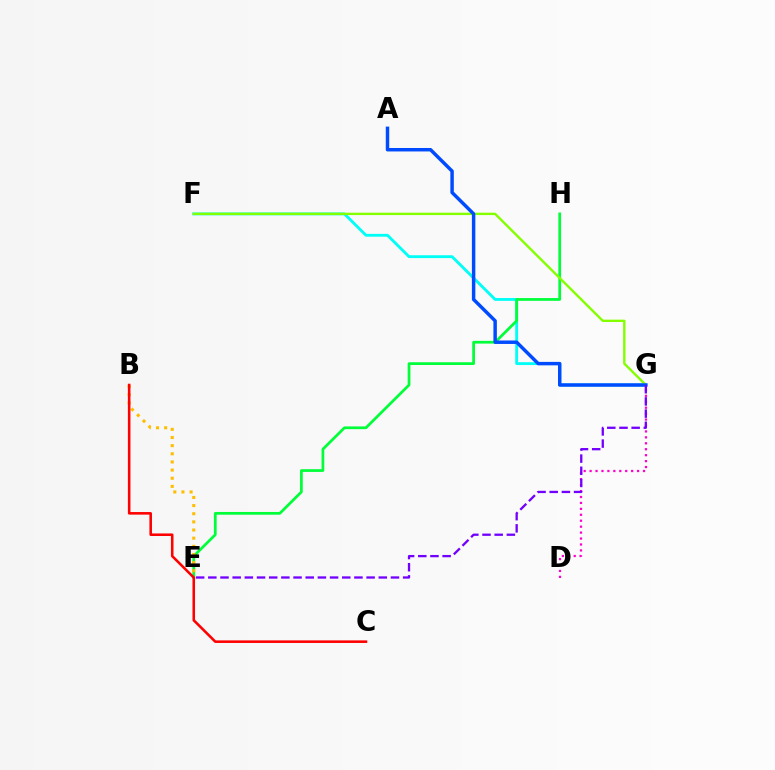{('D', 'G'): [{'color': '#ff00cf', 'line_style': 'dotted', 'thickness': 1.61}], ('F', 'G'): [{'color': '#00fff6', 'line_style': 'solid', 'thickness': 2.04}, {'color': '#84ff00', 'line_style': 'solid', 'thickness': 1.71}], ('E', 'H'): [{'color': '#00ff39', 'line_style': 'solid', 'thickness': 1.97}], ('B', 'E'): [{'color': '#ffbd00', 'line_style': 'dotted', 'thickness': 2.21}], ('B', 'C'): [{'color': '#ff0000', 'line_style': 'solid', 'thickness': 1.85}], ('A', 'G'): [{'color': '#004bff', 'line_style': 'solid', 'thickness': 2.49}], ('E', 'G'): [{'color': '#7200ff', 'line_style': 'dashed', 'thickness': 1.65}]}